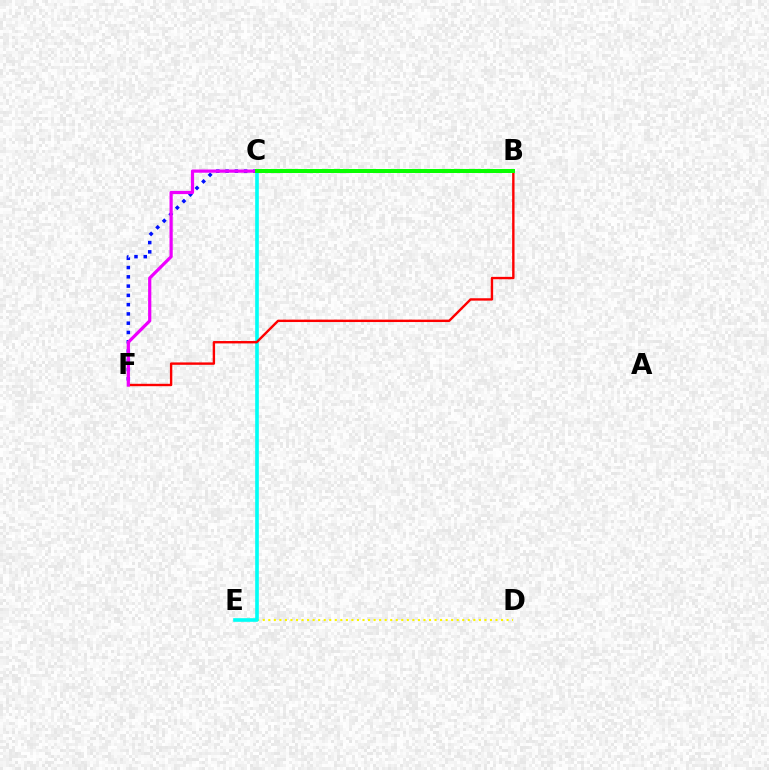{('D', 'E'): [{'color': '#fcf500', 'line_style': 'dotted', 'thickness': 1.51}], ('C', 'E'): [{'color': '#00fff6', 'line_style': 'solid', 'thickness': 2.61}], ('C', 'F'): [{'color': '#0010ff', 'line_style': 'dotted', 'thickness': 2.52}, {'color': '#ee00ff', 'line_style': 'solid', 'thickness': 2.31}], ('B', 'F'): [{'color': '#ff0000', 'line_style': 'solid', 'thickness': 1.72}], ('B', 'C'): [{'color': '#08ff00', 'line_style': 'solid', 'thickness': 2.87}]}